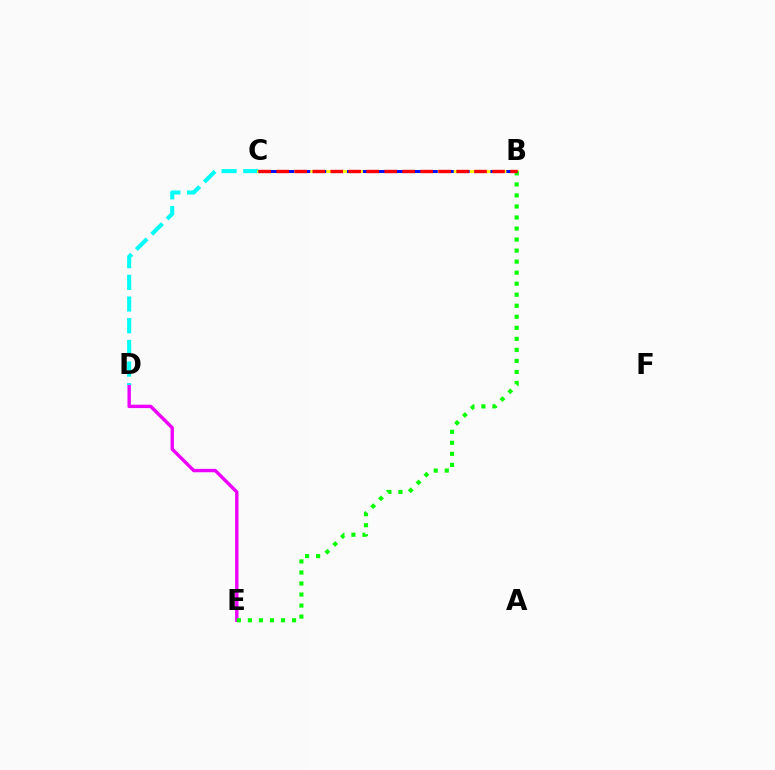{('D', 'E'): [{'color': '#ee00ff', 'line_style': 'solid', 'thickness': 2.45}], ('C', 'D'): [{'color': '#00fff6', 'line_style': 'dashed', 'thickness': 2.95}], ('B', 'C'): [{'color': '#fcf500', 'line_style': 'solid', 'thickness': 2.0}, {'color': '#0010ff', 'line_style': 'dashed', 'thickness': 2.17}, {'color': '#ff0000', 'line_style': 'dashed', 'thickness': 2.44}], ('B', 'E'): [{'color': '#08ff00', 'line_style': 'dotted', 'thickness': 3.0}]}